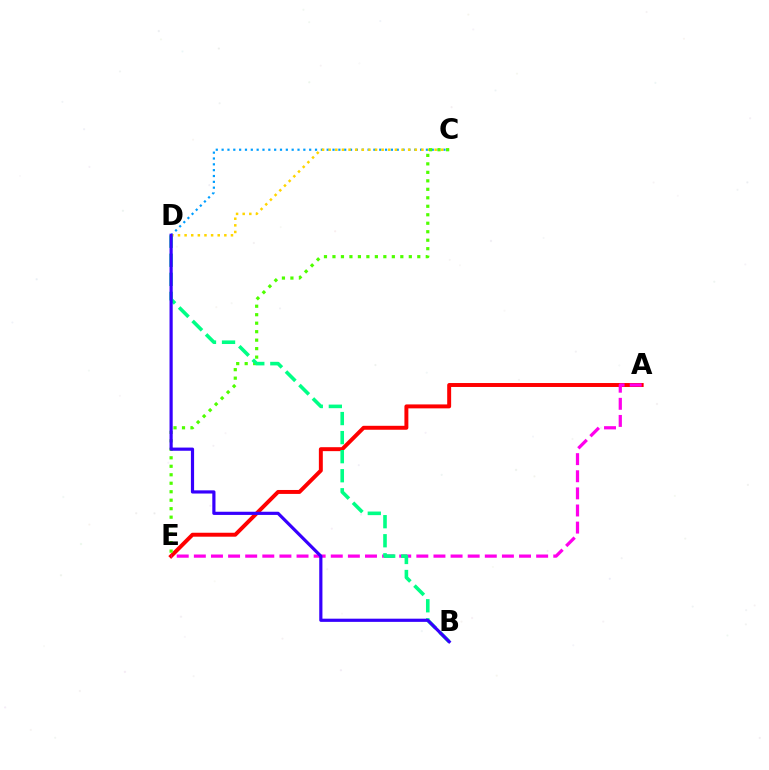{('C', 'D'): [{'color': '#009eff', 'line_style': 'dotted', 'thickness': 1.59}, {'color': '#ffd500', 'line_style': 'dotted', 'thickness': 1.8}], ('A', 'E'): [{'color': '#ff0000', 'line_style': 'solid', 'thickness': 2.84}, {'color': '#ff00ed', 'line_style': 'dashed', 'thickness': 2.33}], ('C', 'E'): [{'color': '#4fff00', 'line_style': 'dotted', 'thickness': 2.3}], ('B', 'D'): [{'color': '#00ff86', 'line_style': 'dashed', 'thickness': 2.59}, {'color': '#3700ff', 'line_style': 'solid', 'thickness': 2.29}]}